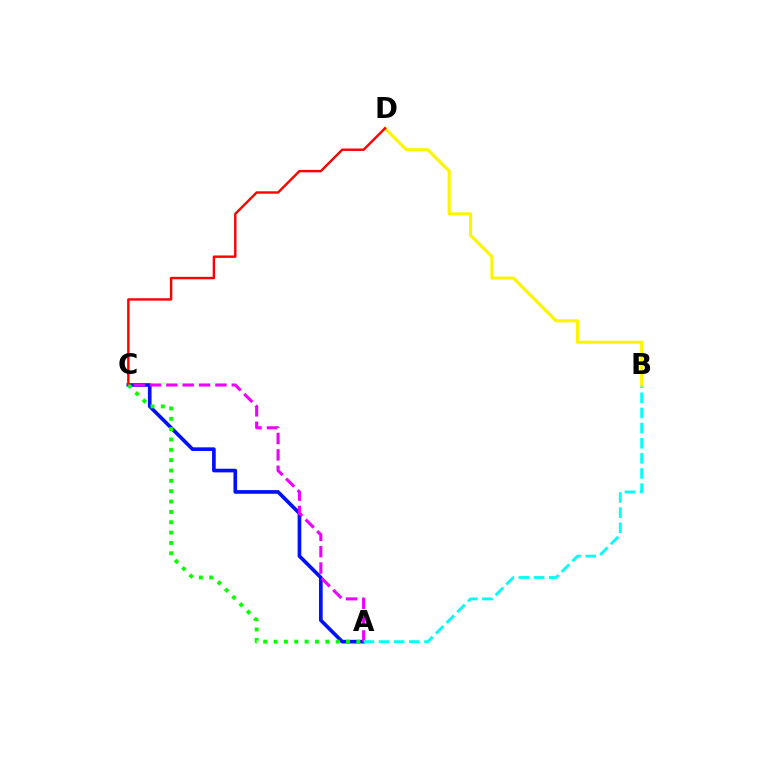{('A', 'C'): [{'color': '#0010ff', 'line_style': 'solid', 'thickness': 2.63}, {'color': '#ee00ff', 'line_style': 'dashed', 'thickness': 2.22}, {'color': '#08ff00', 'line_style': 'dotted', 'thickness': 2.81}], ('A', 'B'): [{'color': '#00fff6', 'line_style': 'dashed', 'thickness': 2.06}], ('B', 'D'): [{'color': '#fcf500', 'line_style': 'solid', 'thickness': 2.23}], ('C', 'D'): [{'color': '#ff0000', 'line_style': 'solid', 'thickness': 1.74}]}